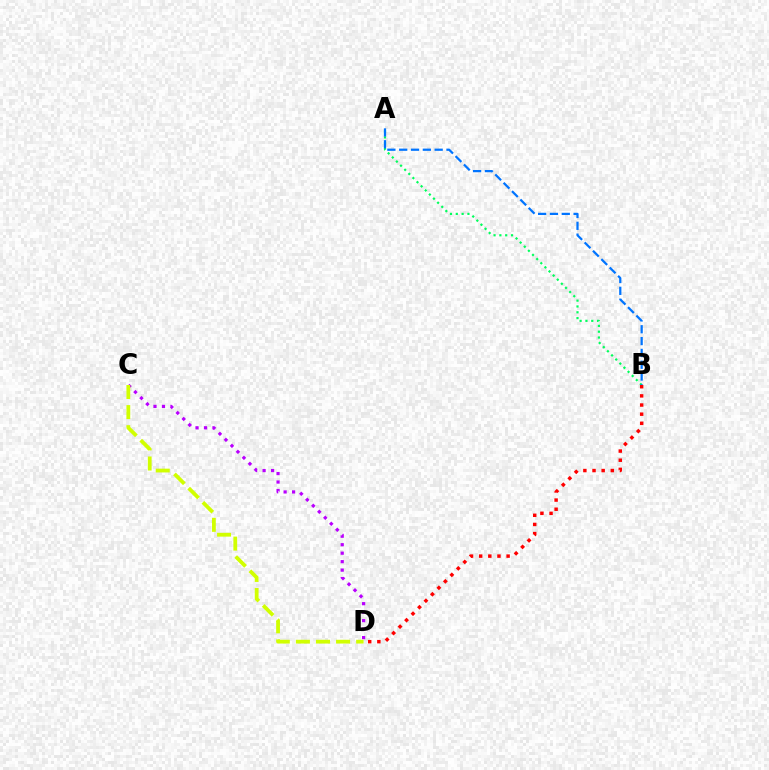{('A', 'B'): [{'color': '#00ff5c', 'line_style': 'dotted', 'thickness': 1.58}, {'color': '#0074ff', 'line_style': 'dashed', 'thickness': 1.61}], ('C', 'D'): [{'color': '#b900ff', 'line_style': 'dotted', 'thickness': 2.3}, {'color': '#d1ff00', 'line_style': 'dashed', 'thickness': 2.73}], ('B', 'D'): [{'color': '#ff0000', 'line_style': 'dotted', 'thickness': 2.49}]}